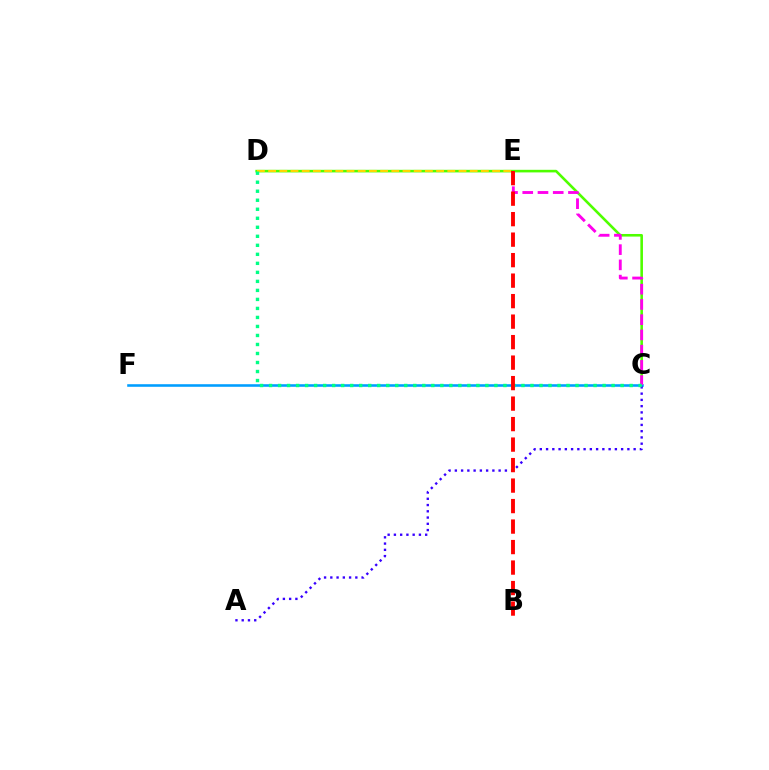{('C', 'D'): [{'color': '#4fff00', 'line_style': 'solid', 'thickness': 1.87}, {'color': '#00ff86', 'line_style': 'dotted', 'thickness': 2.45}], ('D', 'E'): [{'color': '#ffd500', 'line_style': 'dashed', 'thickness': 1.52}], ('C', 'F'): [{'color': '#009eff', 'line_style': 'solid', 'thickness': 1.85}], ('A', 'C'): [{'color': '#3700ff', 'line_style': 'dotted', 'thickness': 1.7}], ('C', 'E'): [{'color': '#ff00ed', 'line_style': 'dashed', 'thickness': 2.07}], ('B', 'E'): [{'color': '#ff0000', 'line_style': 'dashed', 'thickness': 2.78}]}